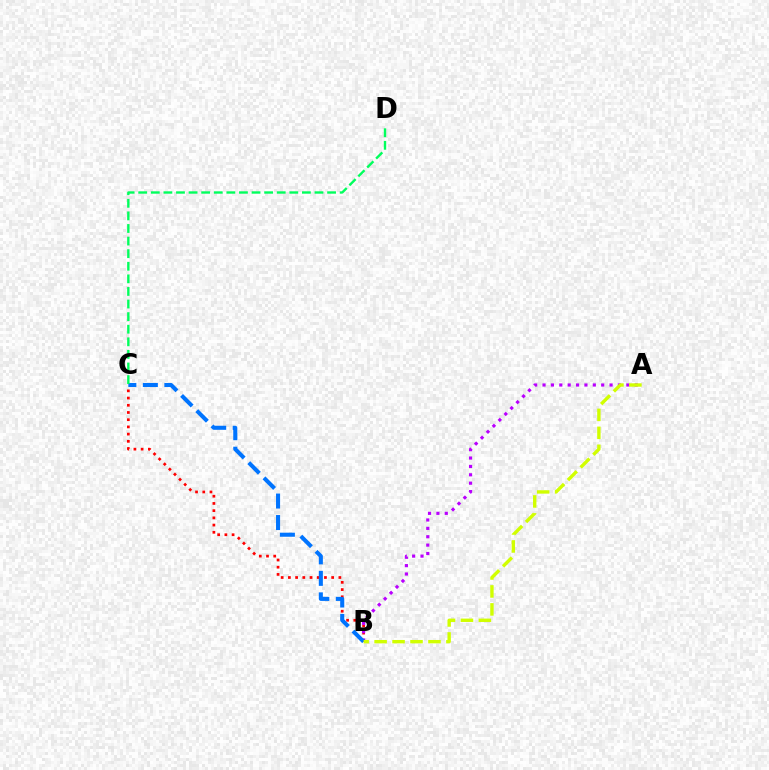{('B', 'C'): [{'color': '#ff0000', 'line_style': 'dotted', 'thickness': 1.96}, {'color': '#0074ff', 'line_style': 'dashed', 'thickness': 2.92}], ('A', 'B'): [{'color': '#b900ff', 'line_style': 'dotted', 'thickness': 2.28}, {'color': '#d1ff00', 'line_style': 'dashed', 'thickness': 2.44}], ('C', 'D'): [{'color': '#00ff5c', 'line_style': 'dashed', 'thickness': 1.71}]}